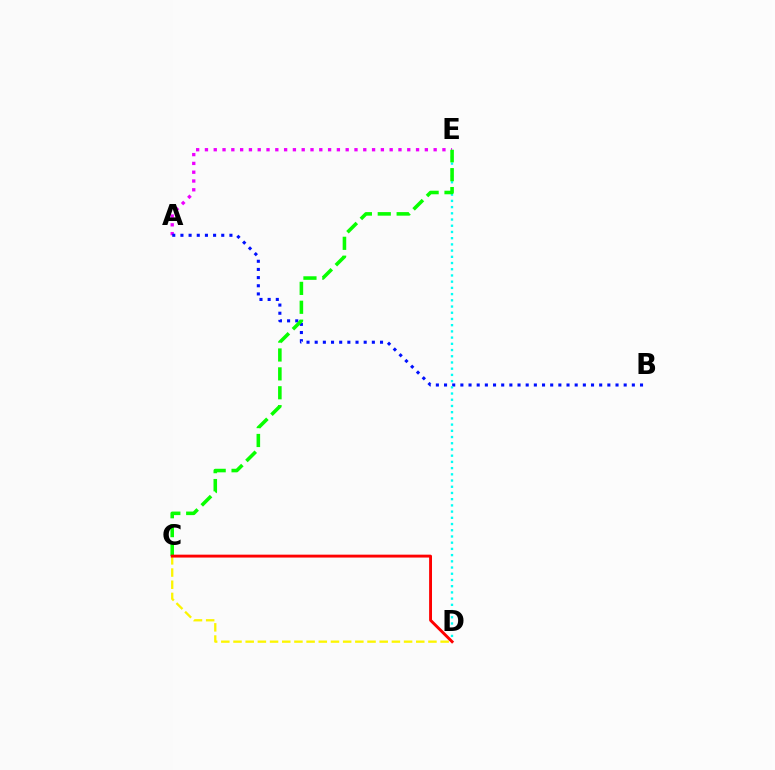{('A', 'E'): [{'color': '#ee00ff', 'line_style': 'dotted', 'thickness': 2.39}], ('A', 'B'): [{'color': '#0010ff', 'line_style': 'dotted', 'thickness': 2.22}], ('C', 'D'): [{'color': '#fcf500', 'line_style': 'dashed', 'thickness': 1.66}, {'color': '#ff0000', 'line_style': 'solid', 'thickness': 2.09}], ('D', 'E'): [{'color': '#00fff6', 'line_style': 'dotted', 'thickness': 1.69}], ('C', 'E'): [{'color': '#08ff00', 'line_style': 'dashed', 'thickness': 2.57}]}